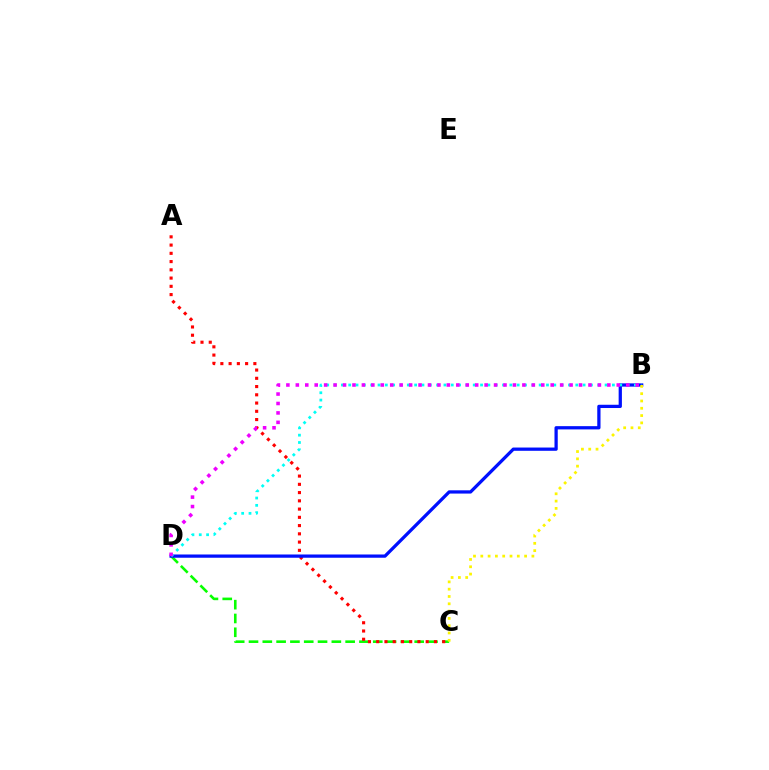{('C', 'D'): [{'color': '#08ff00', 'line_style': 'dashed', 'thickness': 1.88}], ('A', 'C'): [{'color': '#ff0000', 'line_style': 'dotted', 'thickness': 2.24}], ('B', 'D'): [{'color': '#0010ff', 'line_style': 'solid', 'thickness': 2.35}, {'color': '#00fff6', 'line_style': 'dotted', 'thickness': 1.99}, {'color': '#ee00ff', 'line_style': 'dotted', 'thickness': 2.56}], ('B', 'C'): [{'color': '#fcf500', 'line_style': 'dotted', 'thickness': 1.98}]}